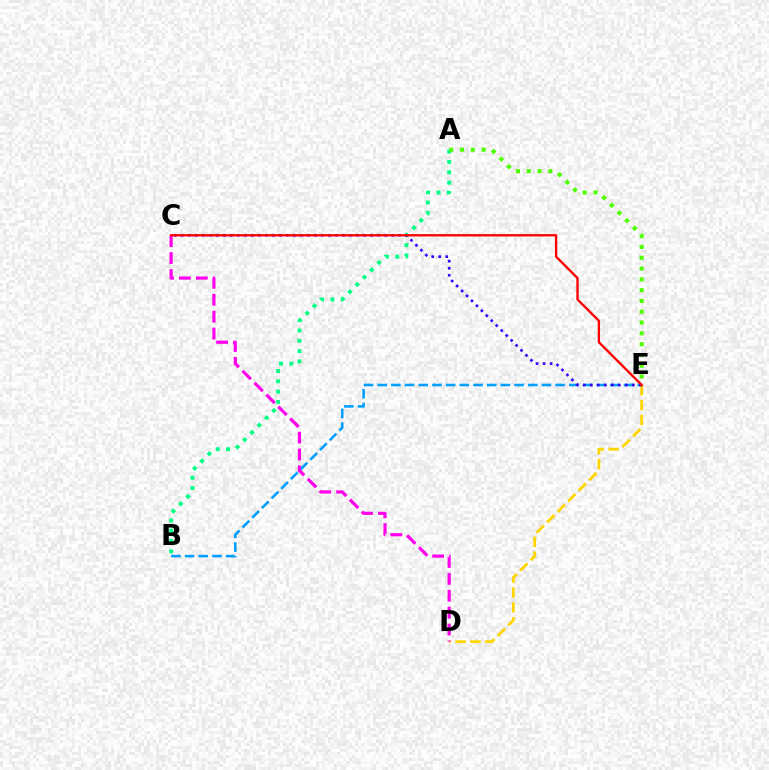{('A', 'B'): [{'color': '#00ff86', 'line_style': 'dotted', 'thickness': 2.8}], ('D', 'E'): [{'color': '#ffd500', 'line_style': 'dashed', 'thickness': 2.02}], ('B', 'E'): [{'color': '#009eff', 'line_style': 'dashed', 'thickness': 1.86}], ('C', 'D'): [{'color': '#ff00ed', 'line_style': 'dashed', 'thickness': 2.29}], ('C', 'E'): [{'color': '#3700ff', 'line_style': 'dotted', 'thickness': 1.9}, {'color': '#ff0000', 'line_style': 'solid', 'thickness': 1.67}], ('A', 'E'): [{'color': '#4fff00', 'line_style': 'dotted', 'thickness': 2.93}]}